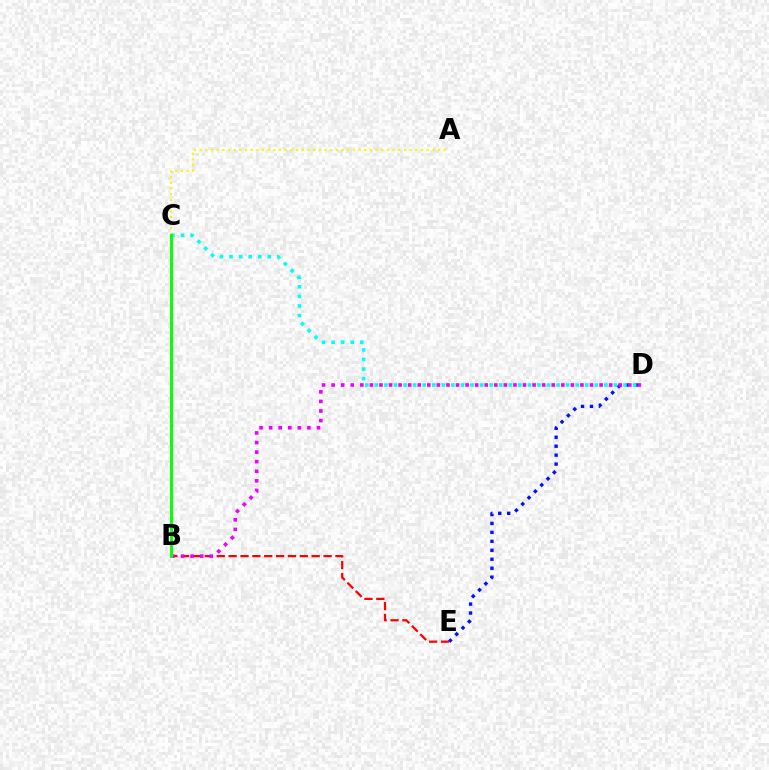{('A', 'C'): [{'color': '#fcf500', 'line_style': 'dotted', 'thickness': 1.54}], ('D', 'E'): [{'color': '#0010ff', 'line_style': 'dotted', 'thickness': 2.43}], ('B', 'E'): [{'color': '#ff0000', 'line_style': 'dashed', 'thickness': 1.61}], ('C', 'D'): [{'color': '#00fff6', 'line_style': 'dotted', 'thickness': 2.6}], ('B', 'D'): [{'color': '#ee00ff', 'line_style': 'dotted', 'thickness': 2.6}], ('B', 'C'): [{'color': '#08ff00', 'line_style': 'solid', 'thickness': 2.11}]}